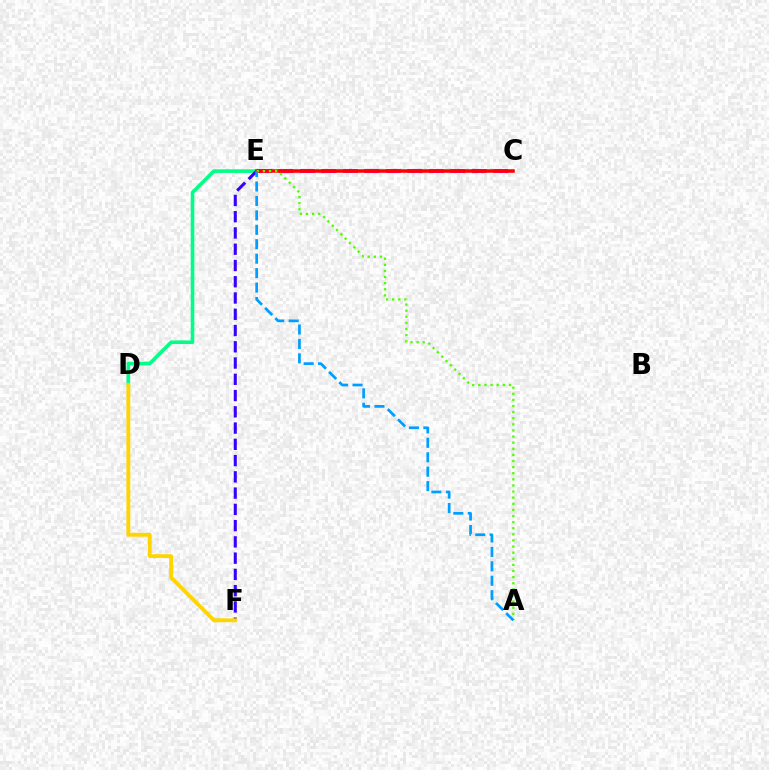{('D', 'E'): [{'color': '#00ff86', 'line_style': 'solid', 'thickness': 2.59}], ('E', 'F'): [{'color': '#3700ff', 'line_style': 'dashed', 'thickness': 2.21}], ('C', 'E'): [{'color': '#ff00ed', 'line_style': 'dashed', 'thickness': 2.92}, {'color': '#ff0000', 'line_style': 'solid', 'thickness': 2.53}], ('A', 'E'): [{'color': '#4fff00', 'line_style': 'dotted', 'thickness': 1.66}, {'color': '#009eff', 'line_style': 'dashed', 'thickness': 1.96}], ('D', 'F'): [{'color': '#ffd500', 'line_style': 'solid', 'thickness': 2.78}]}